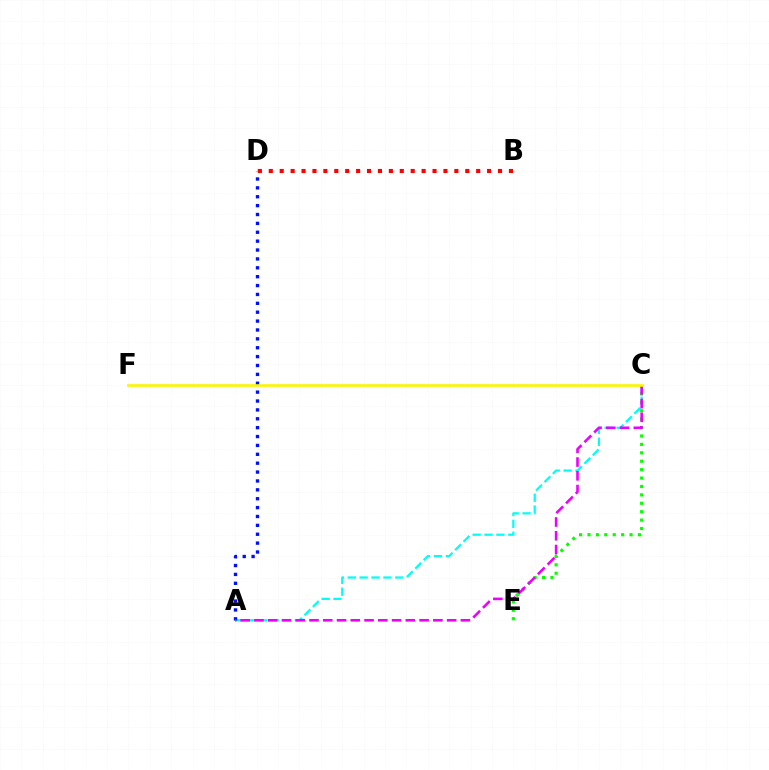{('A', 'C'): [{'color': '#00fff6', 'line_style': 'dashed', 'thickness': 1.61}, {'color': '#ee00ff', 'line_style': 'dashed', 'thickness': 1.87}], ('A', 'D'): [{'color': '#0010ff', 'line_style': 'dotted', 'thickness': 2.41}], ('C', 'E'): [{'color': '#08ff00', 'line_style': 'dotted', 'thickness': 2.29}], ('B', 'D'): [{'color': '#ff0000', 'line_style': 'dotted', 'thickness': 2.97}], ('C', 'F'): [{'color': '#fcf500', 'line_style': 'solid', 'thickness': 1.88}]}